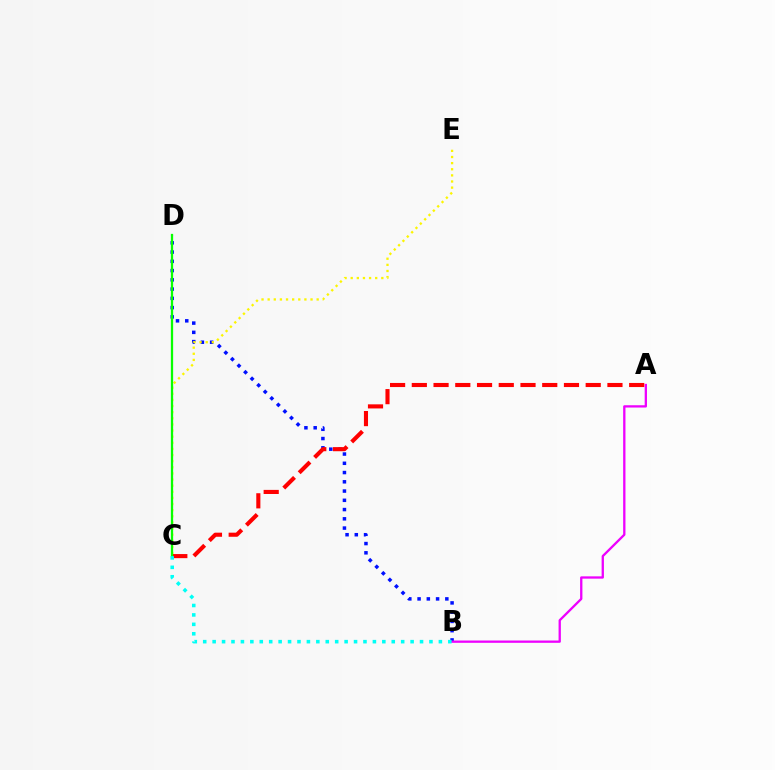{('B', 'D'): [{'color': '#0010ff', 'line_style': 'dotted', 'thickness': 2.51}], ('A', 'B'): [{'color': '#ee00ff', 'line_style': 'solid', 'thickness': 1.66}], ('C', 'E'): [{'color': '#fcf500', 'line_style': 'dotted', 'thickness': 1.66}], ('A', 'C'): [{'color': '#ff0000', 'line_style': 'dashed', 'thickness': 2.95}], ('C', 'D'): [{'color': '#08ff00', 'line_style': 'solid', 'thickness': 1.64}], ('B', 'C'): [{'color': '#00fff6', 'line_style': 'dotted', 'thickness': 2.56}]}